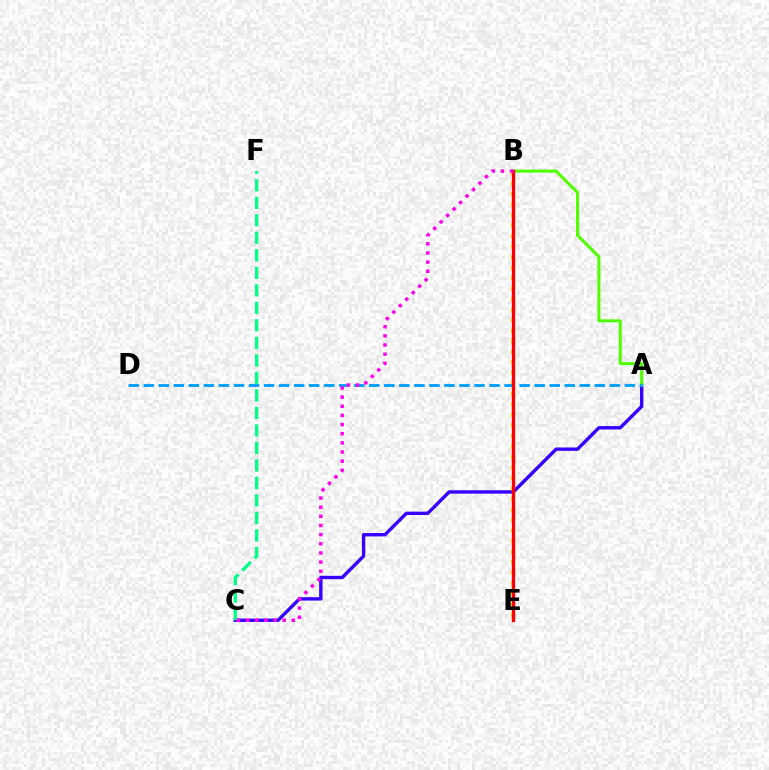{('A', 'C'): [{'color': '#3700ff', 'line_style': 'solid', 'thickness': 2.44}], ('B', 'E'): [{'color': '#ffd500', 'line_style': 'dotted', 'thickness': 2.86}, {'color': '#ff0000', 'line_style': 'solid', 'thickness': 2.37}], ('C', 'F'): [{'color': '#00ff86', 'line_style': 'dashed', 'thickness': 2.38}], ('A', 'B'): [{'color': '#4fff00', 'line_style': 'solid', 'thickness': 2.18}], ('A', 'D'): [{'color': '#009eff', 'line_style': 'dashed', 'thickness': 2.04}], ('B', 'C'): [{'color': '#ff00ed', 'line_style': 'dotted', 'thickness': 2.49}]}